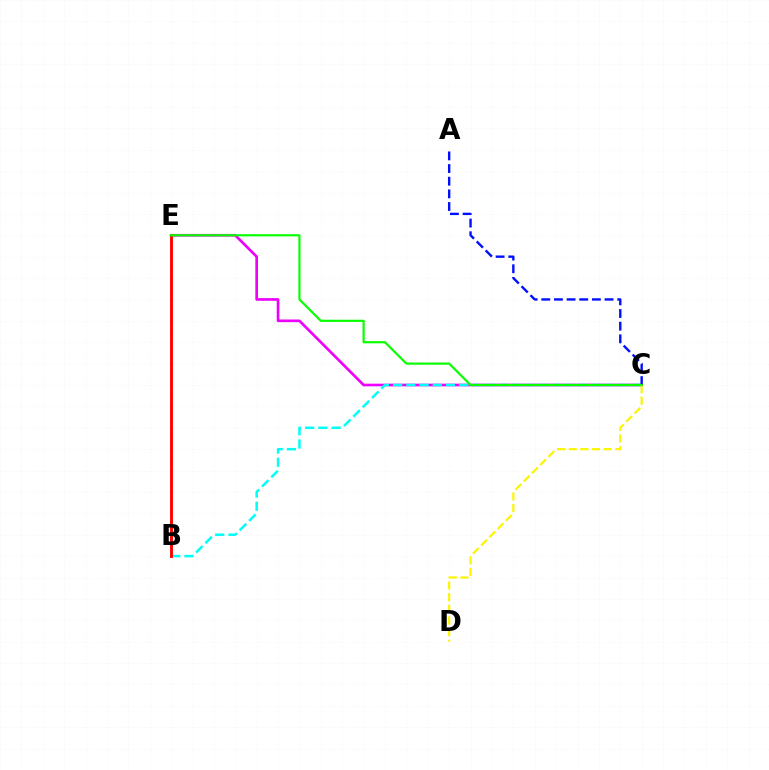{('C', 'E'): [{'color': '#ee00ff', 'line_style': 'solid', 'thickness': 1.92}, {'color': '#08ff00', 'line_style': 'solid', 'thickness': 1.57}], ('A', 'C'): [{'color': '#0010ff', 'line_style': 'dashed', 'thickness': 1.72}], ('B', 'C'): [{'color': '#00fff6', 'line_style': 'dashed', 'thickness': 1.8}], ('C', 'D'): [{'color': '#fcf500', 'line_style': 'dashed', 'thickness': 1.58}], ('B', 'E'): [{'color': '#ff0000', 'line_style': 'solid', 'thickness': 2.08}]}